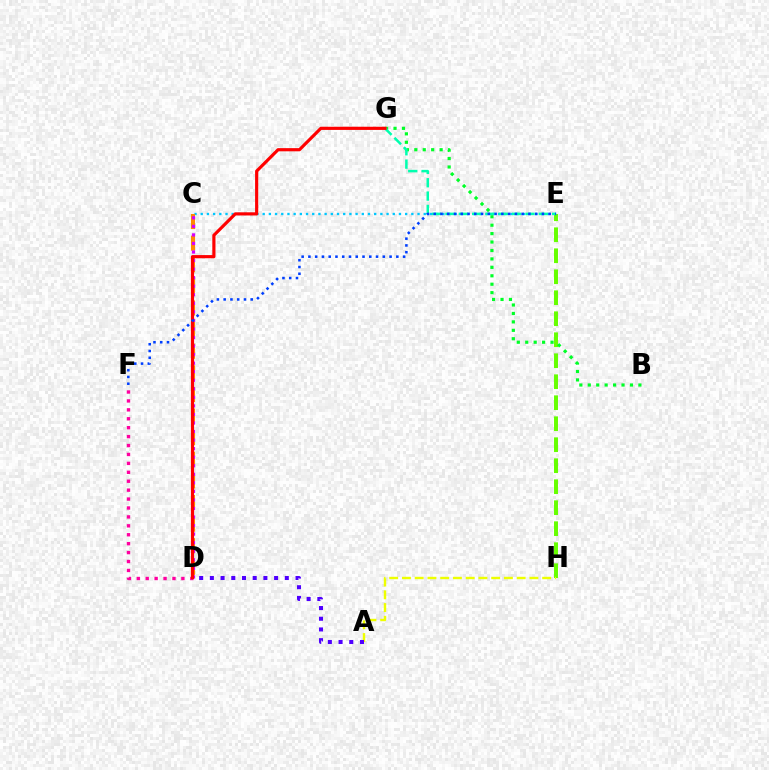{('C', 'E'): [{'color': '#00c7ff', 'line_style': 'dotted', 'thickness': 1.68}], ('E', 'H'): [{'color': '#66ff00', 'line_style': 'dashed', 'thickness': 2.85}], ('B', 'G'): [{'color': '#00ff27', 'line_style': 'dotted', 'thickness': 2.29}], ('E', 'G'): [{'color': '#00ffaf', 'line_style': 'dashed', 'thickness': 1.81}], ('C', 'D'): [{'color': '#ff8800', 'line_style': 'dashed', 'thickness': 2.94}, {'color': '#d600ff', 'line_style': 'dotted', 'thickness': 2.32}], ('A', 'H'): [{'color': '#eeff00', 'line_style': 'dashed', 'thickness': 1.73}], ('D', 'F'): [{'color': '#ff00a0', 'line_style': 'dotted', 'thickness': 2.42}], ('A', 'D'): [{'color': '#4f00ff', 'line_style': 'dotted', 'thickness': 2.91}], ('D', 'G'): [{'color': '#ff0000', 'line_style': 'solid', 'thickness': 2.28}], ('E', 'F'): [{'color': '#003fff', 'line_style': 'dotted', 'thickness': 1.84}]}